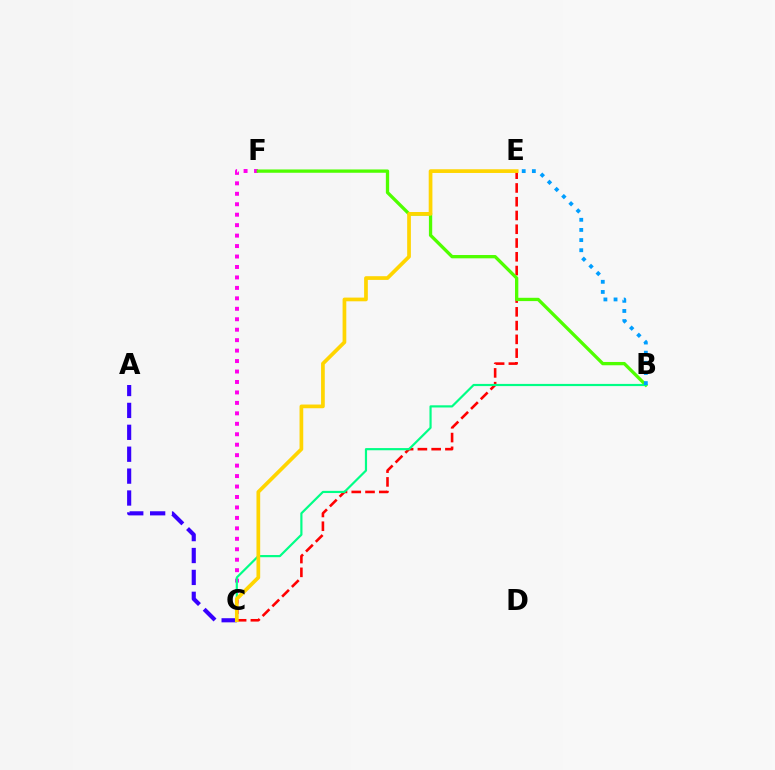{('C', 'F'): [{'color': '#ff00ed', 'line_style': 'dotted', 'thickness': 2.84}], ('C', 'E'): [{'color': '#ff0000', 'line_style': 'dashed', 'thickness': 1.87}, {'color': '#ffd500', 'line_style': 'solid', 'thickness': 2.67}], ('B', 'F'): [{'color': '#4fff00', 'line_style': 'solid', 'thickness': 2.38}], ('A', 'C'): [{'color': '#3700ff', 'line_style': 'dashed', 'thickness': 2.98}], ('B', 'C'): [{'color': '#00ff86', 'line_style': 'solid', 'thickness': 1.57}], ('B', 'E'): [{'color': '#009eff', 'line_style': 'dotted', 'thickness': 2.75}]}